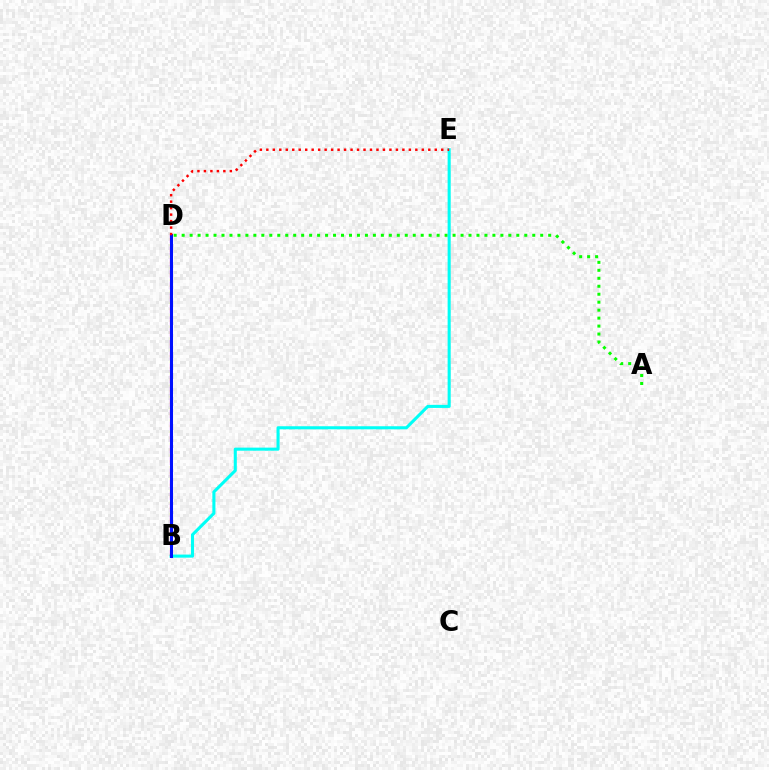{('A', 'D'): [{'color': '#08ff00', 'line_style': 'dotted', 'thickness': 2.16}], ('B', 'E'): [{'color': '#00fff6', 'line_style': 'solid', 'thickness': 2.21}], ('B', 'D'): [{'color': '#fcf500', 'line_style': 'dotted', 'thickness': 1.59}, {'color': '#ee00ff', 'line_style': 'dashed', 'thickness': 1.59}, {'color': '#0010ff', 'line_style': 'solid', 'thickness': 2.19}], ('D', 'E'): [{'color': '#ff0000', 'line_style': 'dotted', 'thickness': 1.76}]}